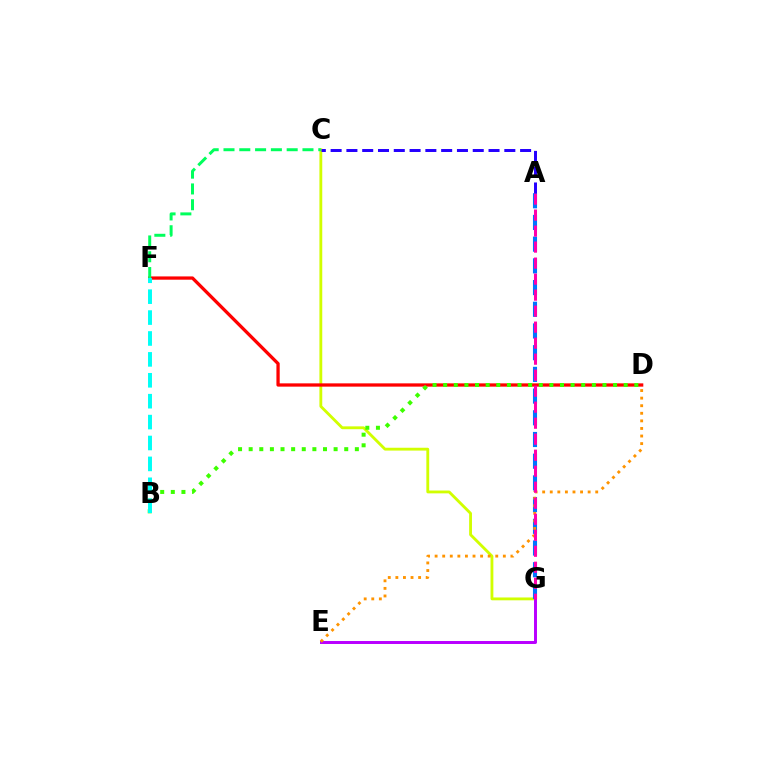{('C', 'G'): [{'color': '#d1ff00', 'line_style': 'solid', 'thickness': 2.05}], ('D', 'F'): [{'color': '#ff0000', 'line_style': 'solid', 'thickness': 2.36}], ('A', 'G'): [{'color': '#0074ff', 'line_style': 'dashed', 'thickness': 2.95}, {'color': '#ff00ac', 'line_style': 'dashed', 'thickness': 2.17}], ('E', 'G'): [{'color': '#b900ff', 'line_style': 'solid', 'thickness': 2.14}], ('D', 'E'): [{'color': '#ff9400', 'line_style': 'dotted', 'thickness': 2.06}], ('C', 'F'): [{'color': '#00ff5c', 'line_style': 'dashed', 'thickness': 2.15}], ('B', 'D'): [{'color': '#3dff00', 'line_style': 'dotted', 'thickness': 2.89}], ('A', 'C'): [{'color': '#2500ff', 'line_style': 'dashed', 'thickness': 2.15}], ('B', 'F'): [{'color': '#00fff6', 'line_style': 'dashed', 'thickness': 2.84}]}